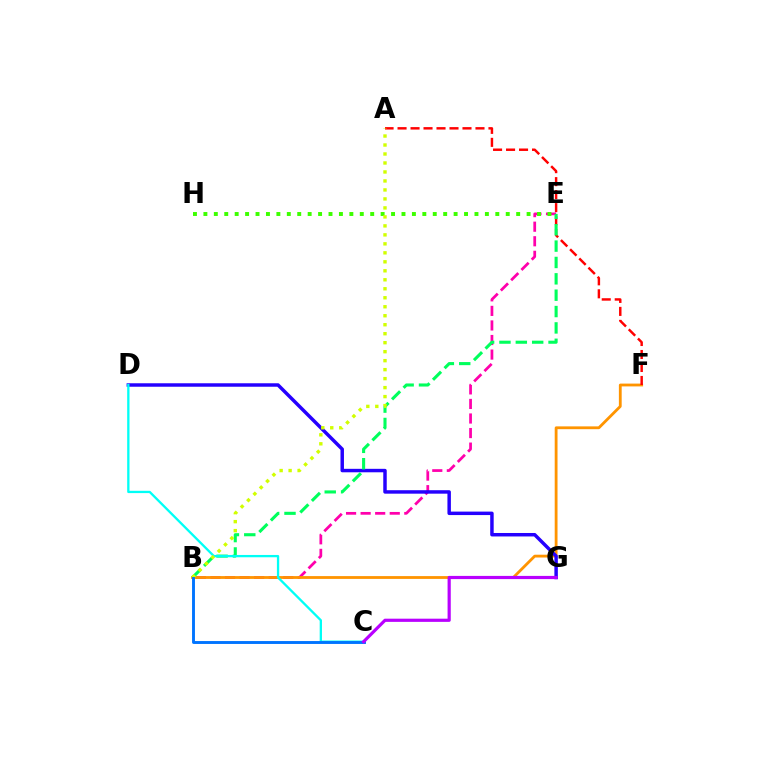{('B', 'E'): [{'color': '#ff00ac', 'line_style': 'dashed', 'thickness': 1.98}, {'color': '#00ff5c', 'line_style': 'dashed', 'thickness': 2.22}], ('B', 'F'): [{'color': '#ff9400', 'line_style': 'solid', 'thickness': 2.02}], ('E', 'H'): [{'color': '#3dff00', 'line_style': 'dotted', 'thickness': 2.83}], ('D', 'G'): [{'color': '#2500ff', 'line_style': 'solid', 'thickness': 2.5}], ('A', 'F'): [{'color': '#ff0000', 'line_style': 'dashed', 'thickness': 1.76}], ('C', 'D'): [{'color': '#00fff6', 'line_style': 'solid', 'thickness': 1.66}], ('A', 'B'): [{'color': '#d1ff00', 'line_style': 'dotted', 'thickness': 2.44}], ('B', 'C'): [{'color': '#0074ff', 'line_style': 'solid', 'thickness': 2.09}], ('C', 'G'): [{'color': '#b900ff', 'line_style': 'solid', 'thickness': 2.29}]}